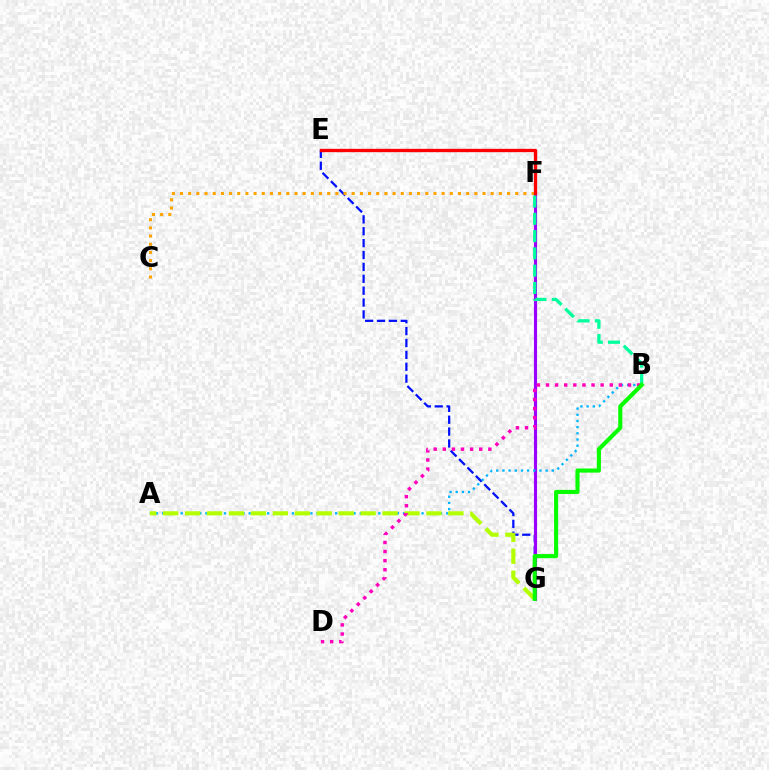{('E', 'G'): [{'color': '#0010ff', 'line_style': 'dashed', 'thickness': 1.61}], ('F', 'G'): [{'color': '#9b00ff', 'line_style': 'solid', 'thickness': 2.25}], ('A', 'B'): [{'color': '#00b5ff', 'line_style': 'dotted', 'thickness': 1.68}], ('A', 'G'): [{'color': '#b3ff00', 'line_style': 'dashed', 'thickness': 2.98}], ('C', 'F'): [{'color': '#ffa500', 'line_style': 'dotted', 'thickness': 2.22}], ('B', 'F'): [{'color': '#00ff9d', 'line_style': 'dashed', 'thickness': 2.35}], ('E', 'F'): [{'color': '#ff0000', 'line_style': 'solid', 'thickness': 2.39}], ('B', 'D'): [{'color': '#ff00bd', 'line_style': 'dotted', 'thickness': 2.47}], ('B', 'G'): [{'color': '#08ff00', 'line_style': 'solid', 'thickness': 2.96}]}